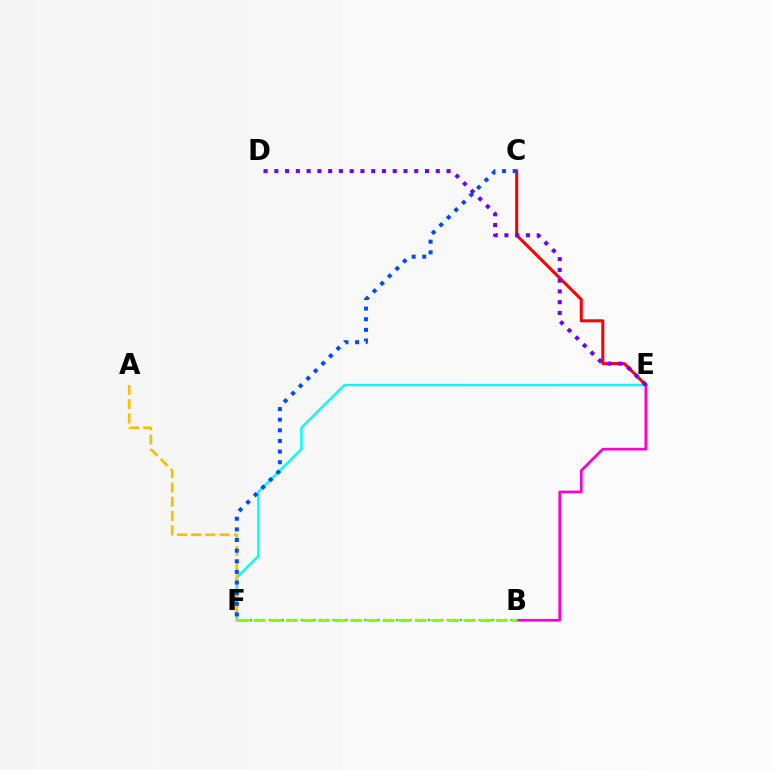{('B', 'E'): [{'color': '#ff00cf', 'line_style': 'solid', 'thickness': 1.95}], ('E', 'F'): [{'color': '#00fff6', 'line_style': 'solid', 'thickness': 1.75}], ('B', 'F'): [{'color': '#00ff39', 'line_style': 'dotted', 'thickness': 1.73}, {'color': '#84ff00', 'line_style': 'dashed', 'thickness': 2.19}], ('A', 'F'): [{'color': '#ffbd00', 'line_style': 'dashed', 'thickness': 1.93}], ('C', 'E'): [{'color': '#ff0000', 'line_style': 'solid', 'thickness': 2.19}], ('C', 'F'): [{'color': '#004bff', 'line_style': 'dotted', 'thickness': 2.89}], ('D', 'E'): [{'color': '#7200ff', 'line_style': 'dotted', 'thickness': 2.92}]}